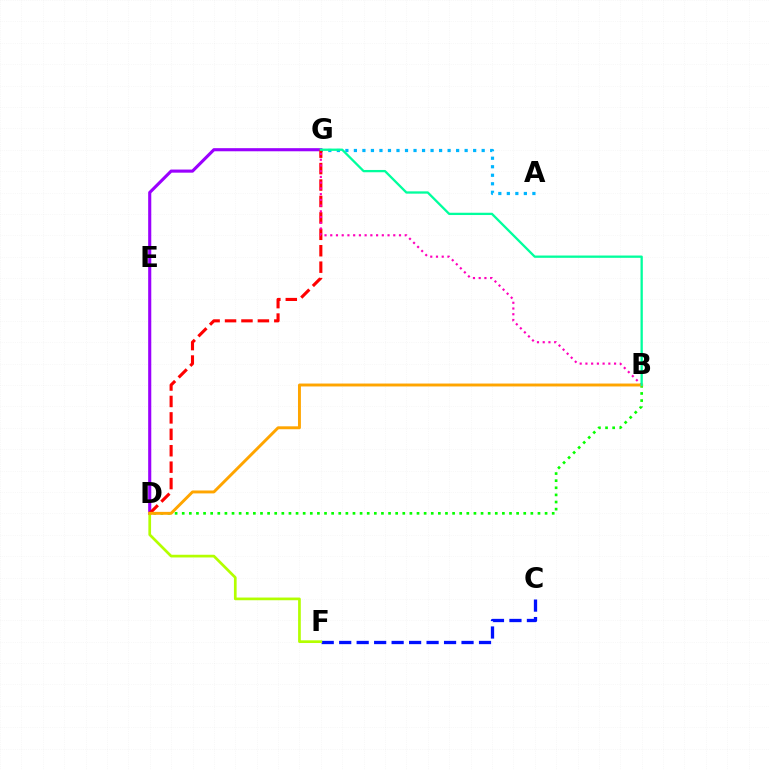{('B', 'D'): [{'color': '#08ff00', 'line_style': 'dotted', 'thickness': 1.93}, {'color': '#ffa500', 'line_style': 'solid', 'thickness': 2.1}], ('C', 'F'): [{'color': '#0010ff', 'line_style': 'dashed', 'thickness': 2.37}], ('D', 'G'): [{'color': '#9b00ff', 'line_style': 'solid', 'thickness': 2.24}, {'color': '#ff0000', 'line_style': 'dashed', 'thickness': 2.23}], ('A', 'G'): [{'color': '#00b5ff', 'line_style': 'dotted', 'thickness': 2.31}], ('D', 'F'): [{'color': '#b3ff00', 'line_style': 'solid', 'thickness': 1.95}], ('B', 'G'): [{'color': '#ff00bd', 'line_style': 'dotted', 'thickness': 1.56}, {'color': '#00ff9d', 'line_style': 'solid', 'thickness': 1.65}]}